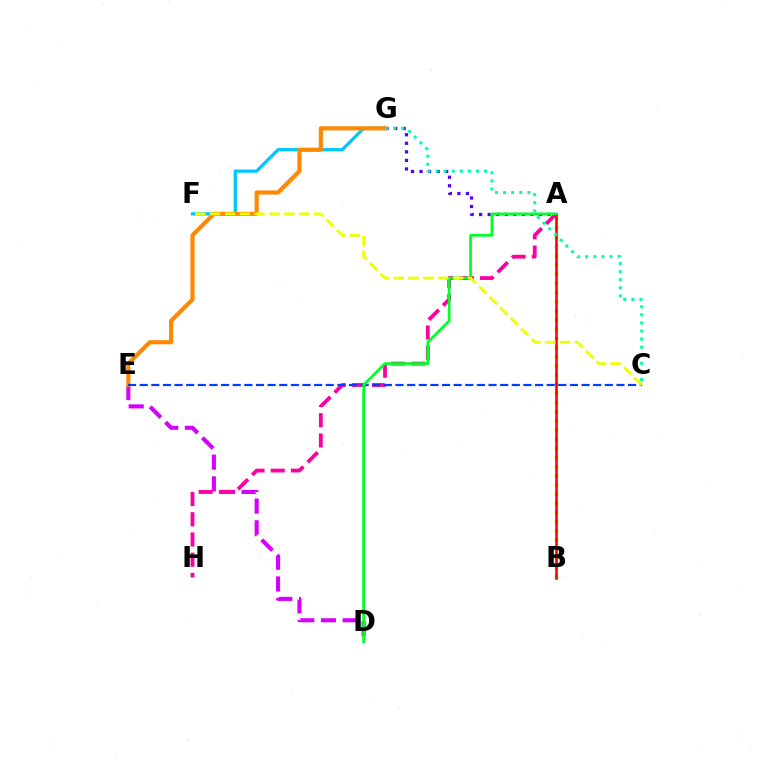{('D', 'E'): [{'color': '#d600ff', 'line_style': 'dashed', 'thickness': 2.95}], ('F', 'G'): [{'color': '#00c7ff', 'line_style': 'solid', 'thickness': 2.37}], ('A', 'H'): [{'color': '#ff00a0', 'line_style': 'dashed', 'thickness': 2.75}], ('E', 'G'): [{'color': '#ff8800', 'line_style': 'solid', 'thickness': 2.98}], ('A', 'G'): [{'color': '#4f00ff', 'line_style': 'dotted', 'thickness': 2.32}], ('A', 'B'): [{'color': '#66ff00', 'line_style': 'dotted', 'thickness': 2.49}, {'color': '#ff0000', 'line_style': 'solid', 'thickness': 1.86}], ('C', 'E'): [{'color': '#003fff', 'line_style': 'dashed', 'thickness': 1.58}], ('A', 'D'): [{'color': '#00ff27', 'line_style': 'solid', 'thickness': 1.96}], ('C', 'F'): [{'color': '#eeff00', 'line_style': 'dashed', 'thickness': 2.02}], ('C', 'G'): [{'color': '#00ffaf', 'line_style': 'dotted', 'thickness': 2.2}]}